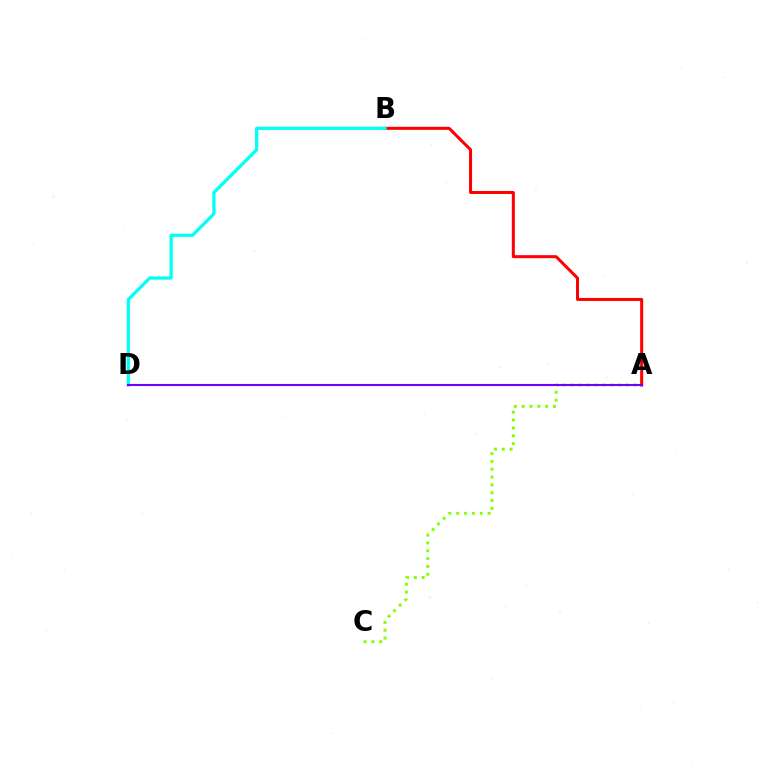{('A', 'C'): [{'color': '#84ff00', 'line_style': 'dotted', 'thickness': 2.13}], ('A', 'B'): [{'color': '#ff0000', 'line_style': 'solid', 'thickness': 2.17}], ('B', 'D'): [{'color': '#00fff6', 'line_style': 'solid', 'thickness': 2.33}], ('A', 'D'): [{'color': '#7200ff', 'line_style': 'solid', 'thickness': 1.5}]}